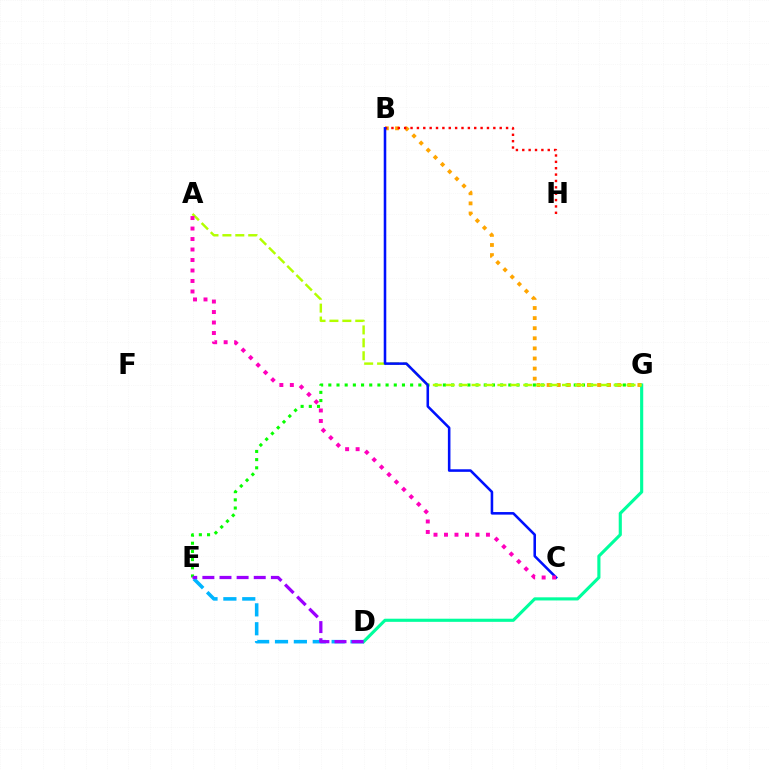{('E', 'G'): [{'color': '#08ff00', 'line_style': 'dotted', 'thickness': 2.22}], ('D', 'E'): [{'color': '#00b5ff', 'line_style': 'dashed', 'thickness': 2.56}, {'color': '#9b00ff', 'line_style': 'dashed', 'thickness': 2.33}], ('D', 'G'): [{'color': '#00ff9d', 'line_style': 'solid', 'thickness': 2.25}], ('B', 'G'): [{'color': '#ffa500', 'line_style': 'dotted', 'thickness': 2.74}], ('A', 'G'): [{'color': '#b3ff00', 'line_style': 'dashed', 'thickness': 1.75}], ('B', 'H'): [{'color': '#ff0000', 'line_style': 'dotted', 'thickness': 1.73}], ('B', 'C'): [{'color': '#0010ff', 'line_style': 'solid', 'thickness': 1.85}], ('A', 'C'): [{'color': '#ff00bd', 'line_style': 'dotted', 'thickness': 2.85}]}